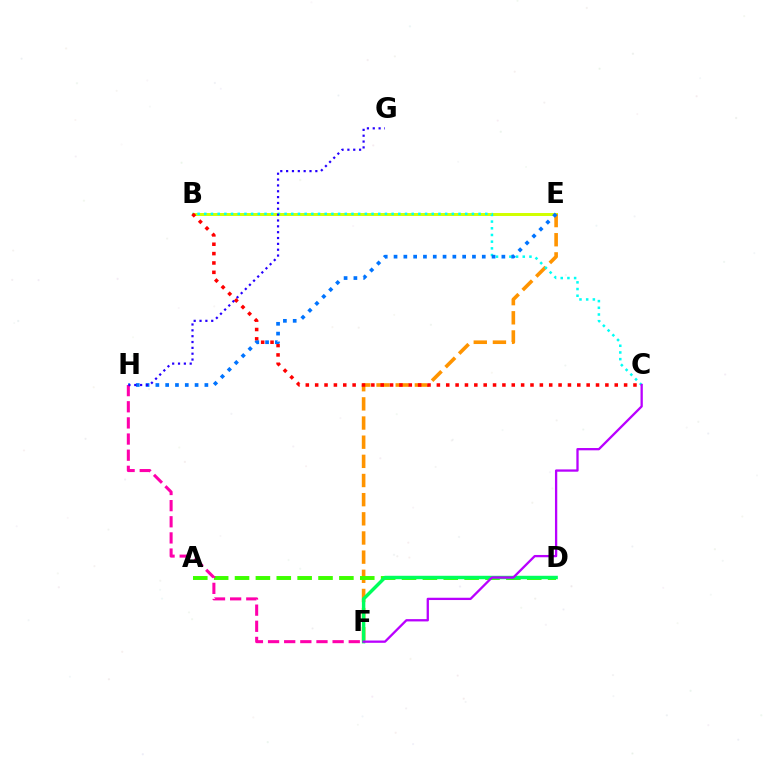{('B', 'E'): [{'color': '#d1ff00', 'line_style': 'solid', 'thickness': 2.14}], ('E', 'F'): [{'color': '#ff9400', 'line_style': 'dashed', 'thickness': 2.6}], ('B', 'C'): [{'color': '#00fff6', 'line_style': 'dotted', 'thickness': 1.82}, {'color': '#ff0000', 'line_style': 'dotted', 'thickness': 2.54}], ('A', 'D'): [{'color': '#3dff00', 'line_style': 'dashed', 'thickness': 2.84}], ('D', 'F'): [{'color': '#00ff5c', 'line_style': 'solid', 'thickness': 2.48}], ('E', 'H'): [{'color': '#0074ff', 'line_style': 'dotted', 'thickness': 2.66}], ('F', 'H'): [{'color': '#ff00ac', 'line_style': 'dashed', 'thickness': 2.19}], ('C', 'F'): [{'color': '#b900ff', 'line_style': 'solid', 'thickness': 1.65}], ('G', 'H'): [{'color': '#2500ff', 'line_style': 'dotted', 'thickness': 1.59}]}